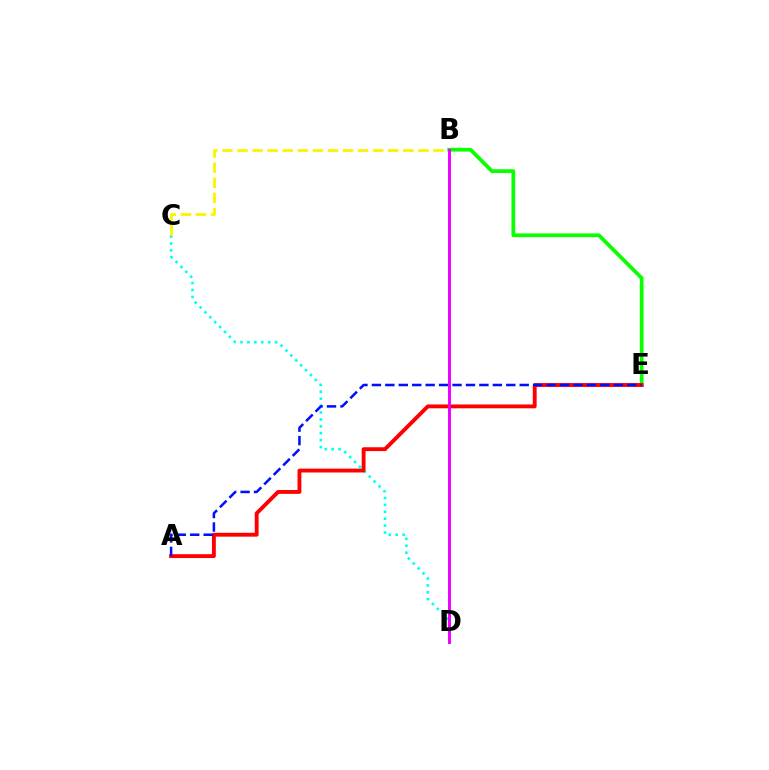{('B', 'E'): [{'color': '#08ff00', 'line_style': 'solid', 'thickness': 2.69}], ('C', 'D'): [{'color': '#00fff6', 'line_style': 'dotted', 'thickness': 1.88}], ('A', 'E'): [{'color': '#ff0000', 'line_style': 'solid', 'thickness': 2.78}, {'color': '#0010ff', 'line_style': 'dashed', 'thickness': 1.83}], ('B', 'C'): [{'color': '#fcf500', 'line_style': 'dashed', 'thickness': 2.05}], ('B', 'D'): [{'color': '#ee00ff', 'line_style': 'solid', 'thickness': 2.11}]}